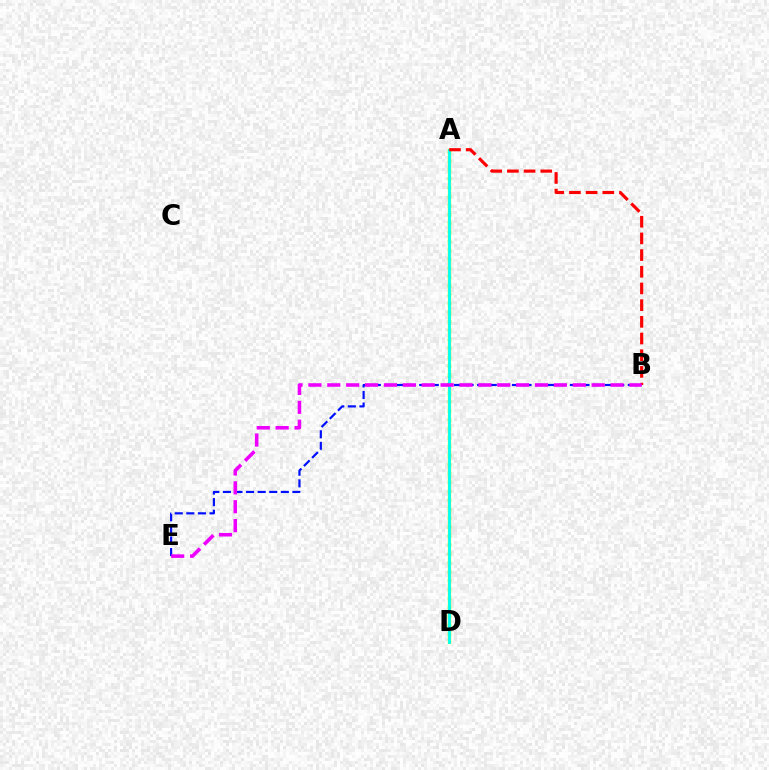{('B', 'E'): [{'color': '#0010ff', 'line_style': 'dashed', 'thickness': 1.57}, {'color': '#ee00ff', 'line_style': 'dashed', 'thickness': 2.57}], ('A', 'D'): [{'color': '#08ff00', 'line_style': 'dotted', 'thickness': 2.43}, {'color': '#fcf500', 'line_style': 'solid', 'thickness': 2.35}, {'color': '#00fff6', 'line_style': 'solid', 'thickness': 2.05}], ('A', 'B'): [{'color': '#ff0000', 'line_style': 'dashed', 'thickness': 2.27}]}